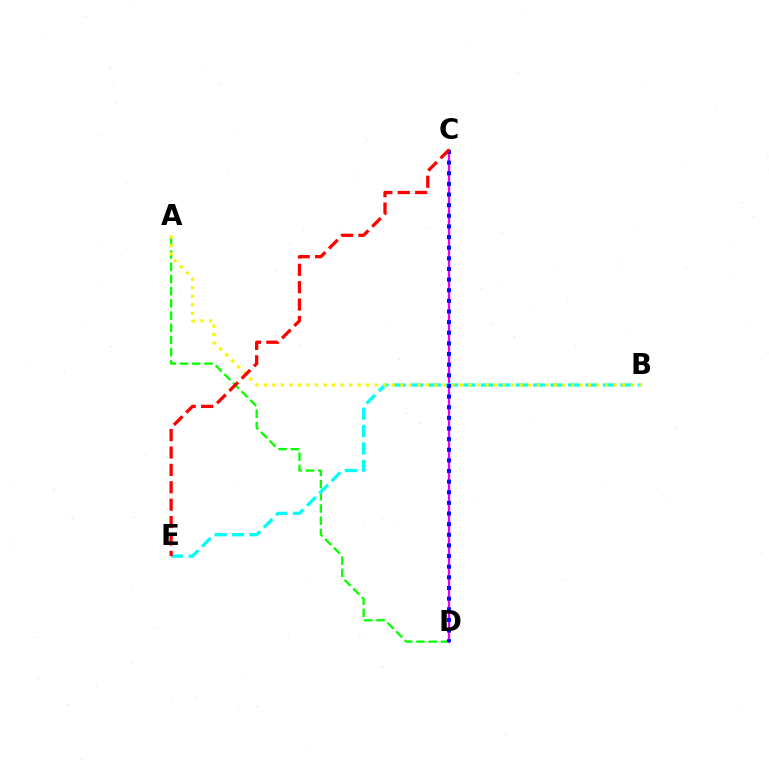{('A', 'D'): [{'color': '#08ff00', 'line_style': 'dashed', 'thickness': 1.66}], ('C', 'D'): [{'color': '#ee00ff', 'line_style': 'solid', 'thickness': 1.62}, {'color': '#0010ff', 'line_style': 'dotted', 'thickness': 2.89}], ('B', 'E'): [{'color': '#00fff6', 'line_style': 'dashed', 'thickness': 2.37}], ('A', 'B'): [{'color': '#fcf500', 'line_style': 'dotted', 'thickness': 2.32}], ('C', 'E'): [{'color': '#ff0000', 'line_style': 'dashed', 'thickness': 2.36}]}